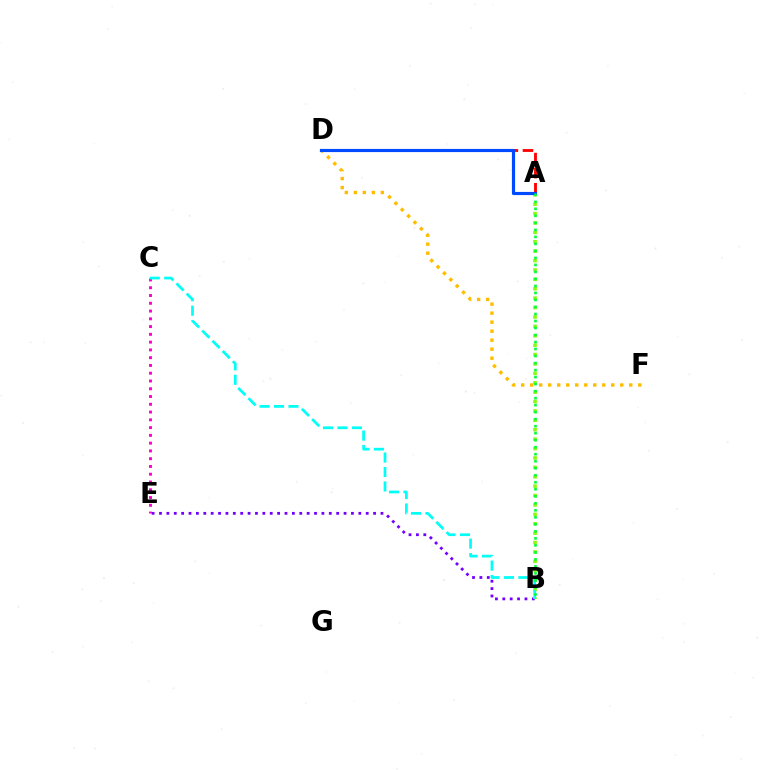{('C', 'E'): [{'color': '#ff00cf', 'line_style': 'dotted', 'thickness': 2.11}], ('B', 'E'): [{'color': '#7200ff', 'line_style': 'dotted', 'thickness': 2.01}], ('A', 'D'): [{'color': '#ff0000', 'line_style': 'dashed', 'thickness': 2.05}, {'color': '#004bff', 'line_style': 'solid', 'thickness': 2.28}], ('A', 'B'): [{'color': '#84ff00', 'line_style': 'dotted', 'thickness': 2.55}, {'color': '#00ff39', 'line_style': 'dotted', 'thickness': 1.9}], ('D', 'F'): [{'color': '#ffbd00', 'line_style': 'dotted', 'thickness': 2.45}], ('B', 'C'): [{'color': '#00fff6', 'line_style': 'dashed', 'thickness': 1.96}]}